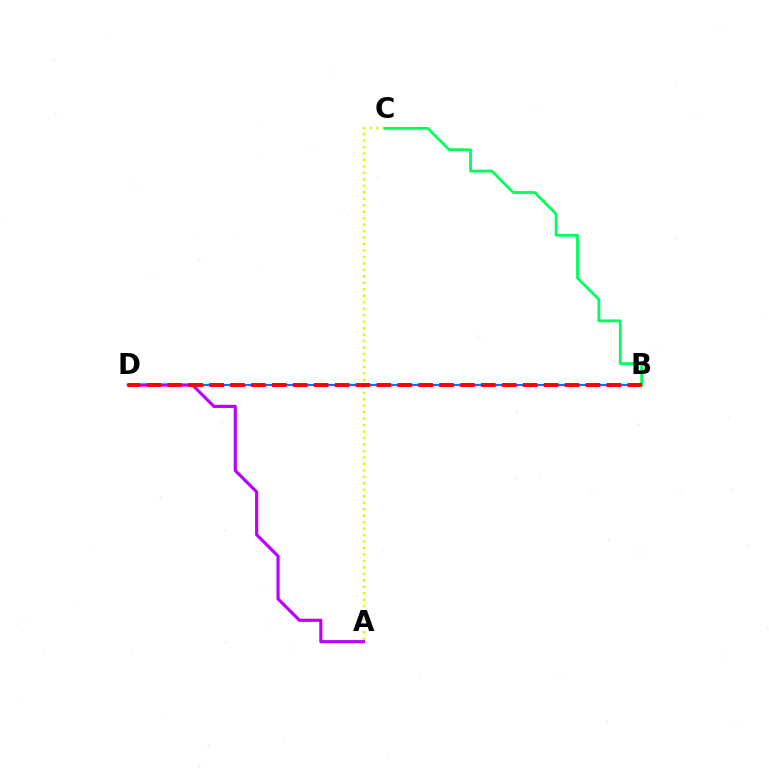{('B', 'D'): [{'color': '#0074ff', 'line_style': 'solid', 'thickness': 1.51}, {'color': '#ff0000', 'line_style': 'dashed', 'thickness': 2.84}], ('A', 'C'): [{'color': '#d1ff00', 'line_style': 'dotted', 'thickness': 1.76}], ('B', 'C'): [{'color': '#00ff5c', 'line_style': 'solid', 'thickness': 2.01}], ('A', 'D'): [{'color': '#b900ff', 'line_style': 'solid', 'thickness': 2.27}]}